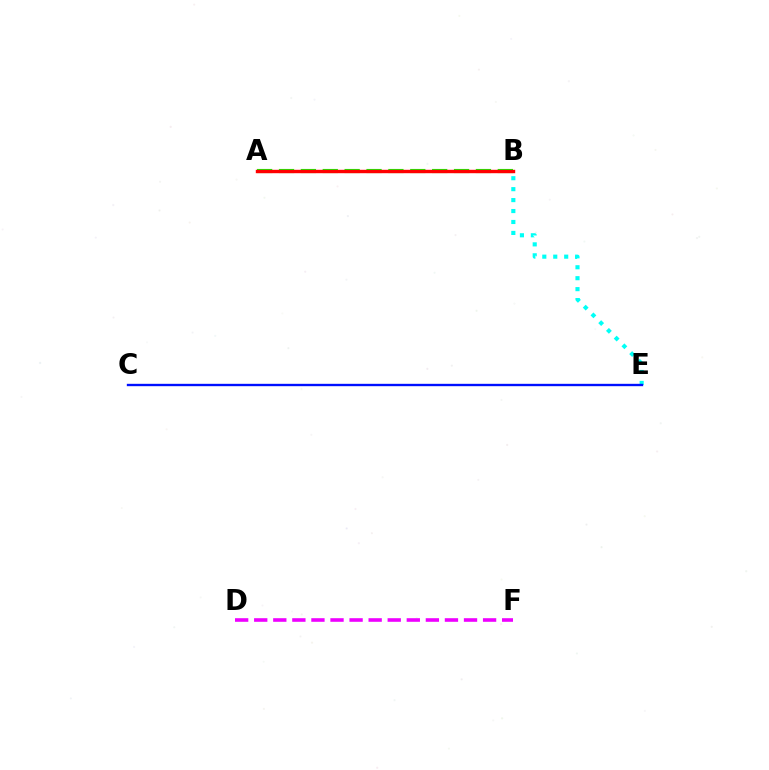{('B', 'E'): [{'color': '#00fff6', 'line_style': 'dotted', 'thickness': 2.97}], ('C', 'E'): [{'color': '#0010ff', 'line_style': 'solid', 'thickness': 1.7}], ('D', 'F'): [{'color': '#ee00ff', 'line_style': 'dashed', 'thickness': 2.59}], ('A', 'B'): [{'color': '#08ff00', 'line_style': 'dashed', 'thickness': 2.97}, {'color': '#fcf500', 'line_style': 'dotted', 'thickness': 2.0}, {'color': '#ff0000', 'line_style': 'solid', 'thickness': 2.45}]}